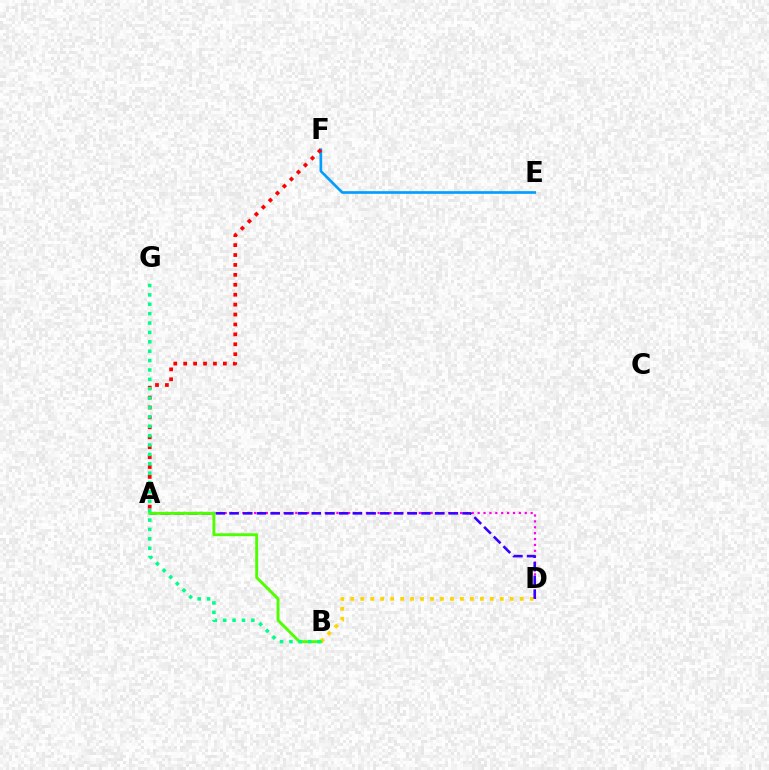{('A', 'D'): [{'color': '#ff00ed', 'line_style': 'dotted', 'thickness': 1.6}, {'color': '#3700ff', 'line_style': 'dashed', 'thickness': 1.86}], ('E', 'F'): [{'color': '#009eff', 'line_style': 'solid', 'thickness': 1.92}], ('B', 'D'): [{'color': '#ffd500', 'line_style': 'dotted', 'thickness': 2.71}], ('A', 'F'): [{'color': '#ff0000', 'line_style': 'dotted', 'thickness': 2.69}], ('A', 'B'): [{'color': '#4fff00', 'line_style': 'solid', 'thickness': 2.08}], ('B', 'G'): [{'color': '#00ff86', 'line_style': 'dotted', 'thickness': 2.55}]}